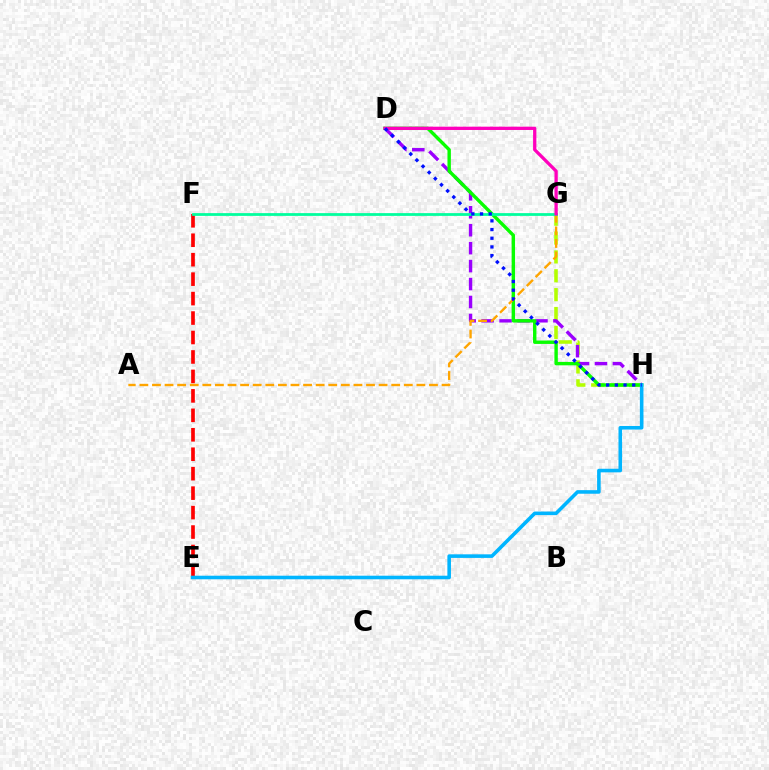{('G', 'H'): [{'color': '#b3ff00', 'line_style': 'dashed', 'thickness': 2.56}], ('D', 'H'): [{'color': '#9b00ff', 'line_style': 'dashed', 'thickness': 2.44}, {'color': '#08ff00', 'line_style': 'solid', 'thickness': 2.45}, {'color': '#0010ff', 'line_style': 'dotted', 'thickness': 2.36}], ('E', 'F'): [{'color': '#ff0000', 'line_style': 'dashed', 'thickness': 2.64}], ('A', 'G'): [{'color': '#ffa500', 'line_style': 'dashed', 'thickness': 1.71}], ('F', 'G'): [{'color': '#00ff9d', 'line_style': 'solid', 'thickness': 1.99}], ('E', 'H'): [{'color': '#00b5ff', 'line_style': 'solid', 'thickness': 2.58}], ('D', 'G'): [{'color': '#ff00bd', 'line_style': 'solid', 'thickness': 2.36}]}